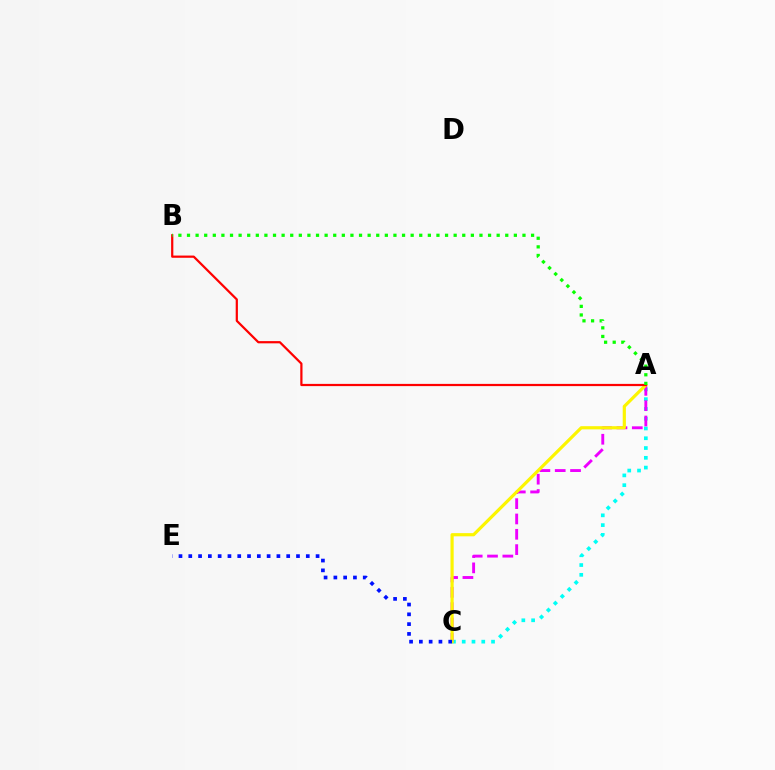{('A', 'C'): [{'color': '#00fff6', 'line_style': 'dotted', 'thickness': 2.66}, {'color': '#ee00ff', 'line_style': 'dashed', 'thickness': 2.08}, {'color': '#fcf500', 'line_style': 'solid', 'thickness': 2.29}], ('C', 'E'): [{'color': '#0010ff', 'line_style': 'dotted', 'thickness': 2.66}], ('A', 'B'): [{'color': '#ff0000', 'line_style': 'solid', 'thickness': 1.6}, {'color': '#08ff00', 'line_style': 'dotted', 'thickness': 2.34}]}